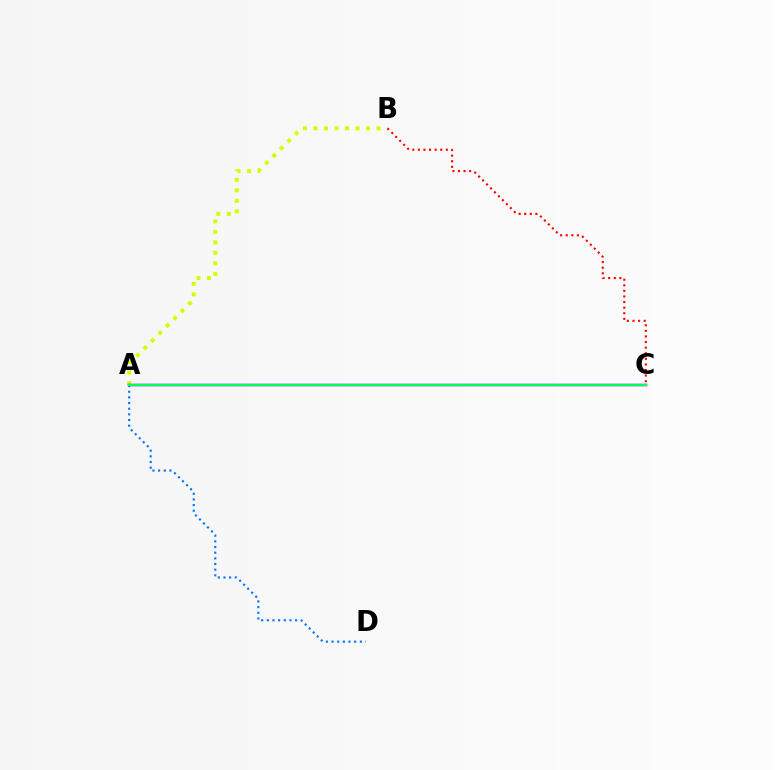{('A', 'B'): [{'color': '#d1ff00', 'line_style': 'dotted', 'thickness': 2.85}], ('B', 'C'): [{'color': '#ff0000', 'line_style': 'dotted', 'thickness': 1.52}], ('A', 'D'): [{'color': '#0074ff', 'line_style': 'dotted', 'thickness': 1.54}], ('A', 'C'): [{'color': '#b900ff', 'line_style': 'solid', 'thickness': 1.8}, {'color': '#00ff5c', 'line_style': 'solid', 'thickness': 1.62}]}